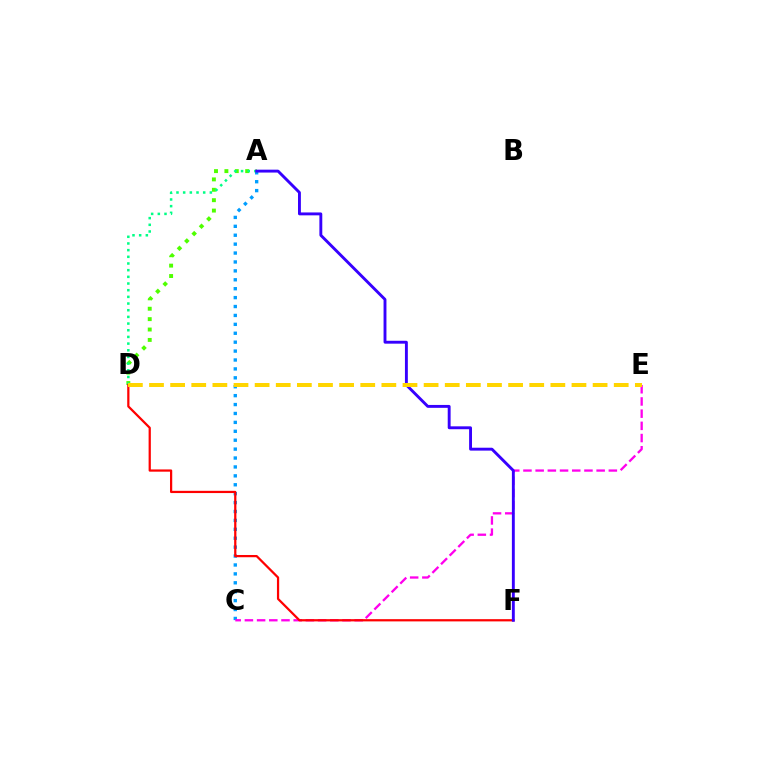{('A', 'D'): [{'color': '#4fff00', 'line_style': 'dotted', 'thickness': 2.82}, {'color': '#00ff86', 'line_style': 'dotted', 'thickness': 1.81}], ('A', 'C'): [{'color': '#009eff', 'line_style': 'dotted', 'thickness': 2.42}], ('C', 'E'): [{'color': '#ff00ed', 'line_style': 'dashed', 'thickness': 1.66}], ('D', 'F'): [{'color': '#ff0000', 'line_style': 'solid', 'thickness': 1.61}], ('A', 'F'): [{'color': '#3700ff', 'line_style': 'solid', 'thickness': 2.08}], ('D', 'E'): [{'color': '#ffd500', 'line_style': 'dashed', 'thickness': 2.87}]}